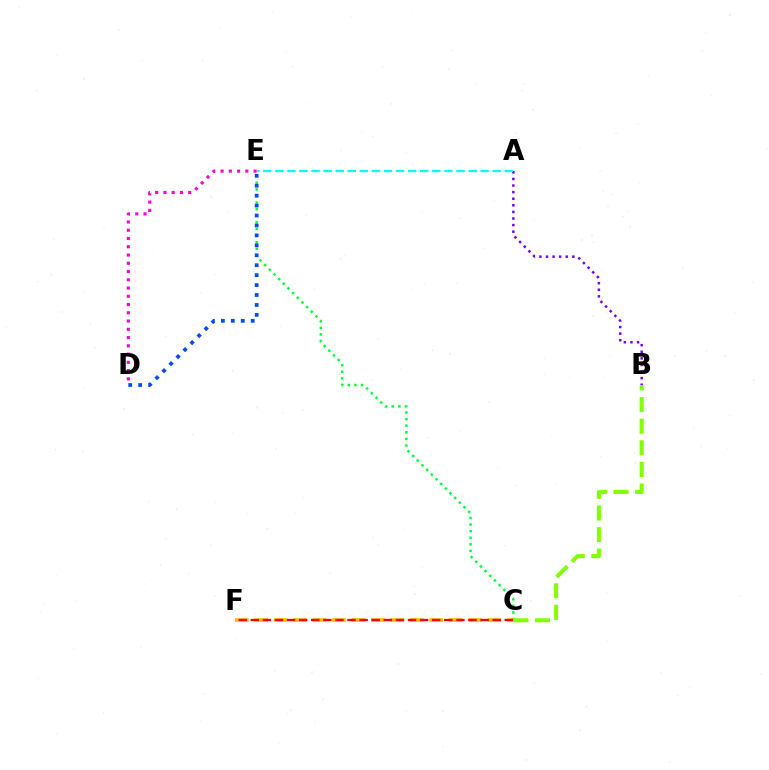{('C', 'E'): [{'color': '#00ff39', 'line_style': 'dotted', 'thickness': 1.79}], ('D', 'E'): [{'color': '#ff00cf', 'line_style': 'dotted', 'thickness': 2.24}, {'color': '#004bff', 'line_style': 'dotted', 'thickness': 2.7}], ('A', 'B'): [{'color': '#7200ff', 'line_style': 'dotted', 'thickness': 1.79}], ('B', 'C'): [{'color': '#84ff00', 'line_style': 'dashed', 'thickness': 2.93}], ('A', 'E'): [{'color': '#00fff6', 'line_style': 'dashed', 'thickness': 1.64}], ('C', 'F'): [{'color': '#ffbd00', 'line_style': 'dashed', 'thickness': 2.64}, {'color': '#ff0000', 'line_style': 'dashed', 'thickness': 1.64}]}